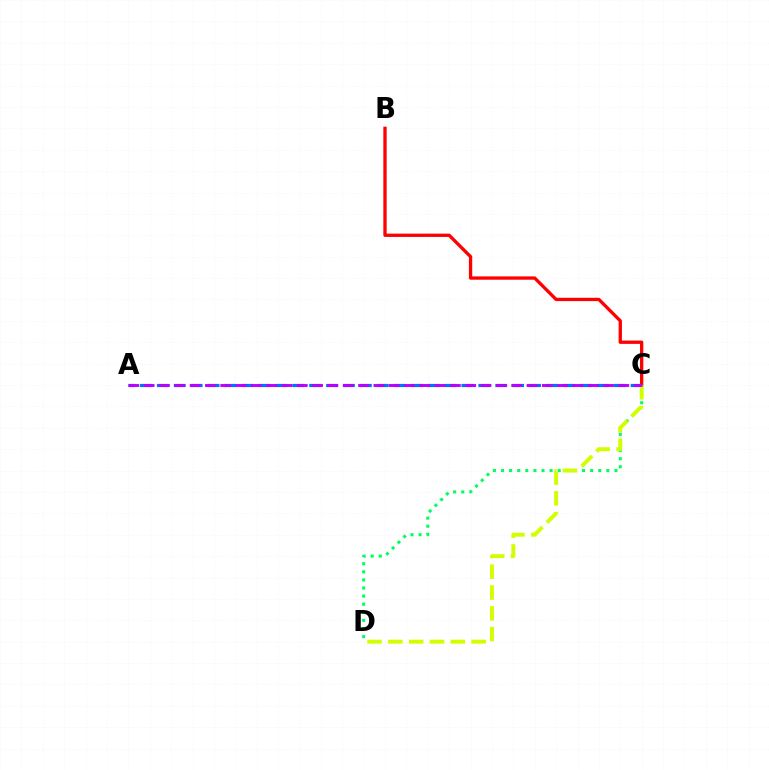{('A', 'C'): [{'color': '#0074ff', 'line_style': 'dashed', 'thickness': 2.3}, {'color': '#b900ff', 'line_style': 'dashed', 'thickness': 2.08}], ('B', 'C'): [{'color': '#ff0000', 'line_style': 'solid', 'thickness': 2.38}], ('C', 'D'): [{'color': '#00ff5c', 'line_style': 'dotted', 'thickness': 2.2}, {'color': '#d1ff00', 'line_style': 'dashed', 'thickness': 2.83}]}